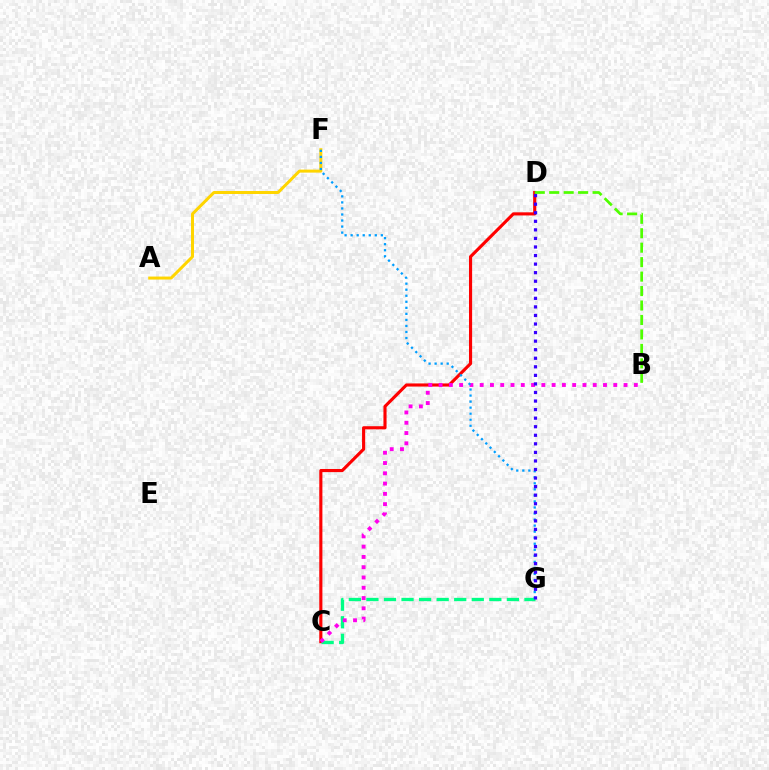{('C', 'D'): [{'color': '#ff0000', 'line_style': 'solid', 'thickness': 2.25}], ('B', 'D'): [{'color': '#4fff00', 'line_style': 'dashed', 'thickness': 1.96}], ('A', 'F'): [{'color': '#ffd500', 'line_style': 'solid', 'thickness': 2.16}], ('C', 'G'): [{'color': '#00ff86', 'line_style': 'dashed', 'thickness': 2.39}], ('B', 'C'): [{'color': '#ff00ed', 'line_style': 'dotted', 'thickness': 2.79}], ('F', 'G'): [{'color': '#009eff', 'line_style': 'dotted', 'thickness': 1.64}], ('D', 'G'): [{'color': '#3700ff', 'line_style': 'dotted', 'thickness': 2.33}]}